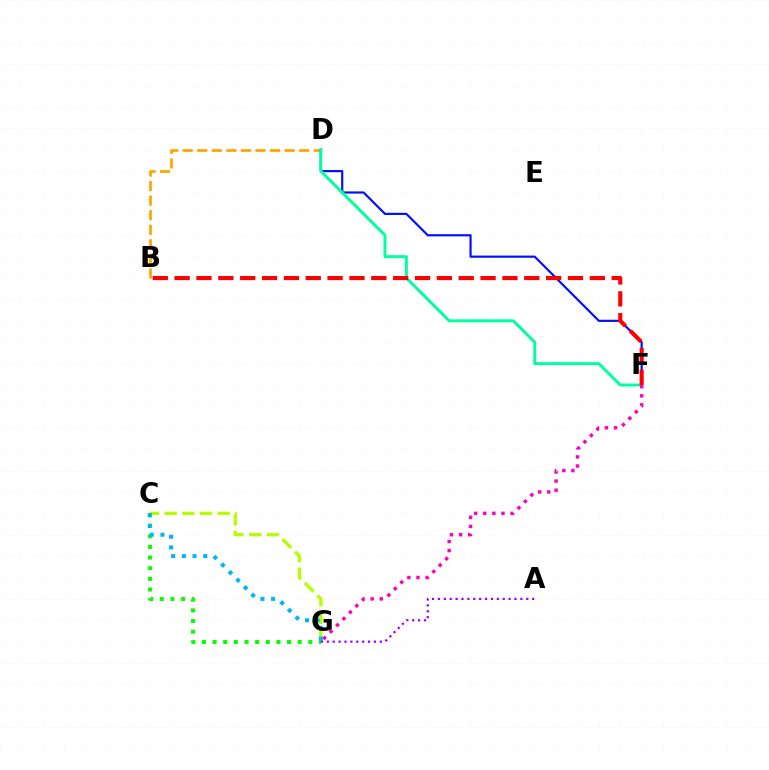{('C', 'G'): [{'color': '#b3ff00', 'line_style': 'dashed', 'thickness': 2.4}, {'color': '#08ff00', 'line_style': 'dotted', 'thickness': 2.89}, {'color': '#00b5ff', 'line_style': 'dotted', 'thickness': 2.91}], ('B', 'D'): [{'color': '#ffa500', 'line_style': 'dashed', 'thickness': 1.98}], ('D', 'F'): [{'color': '#0010ff', 'line_style': 'solid', 'thickness': 1.57}, {'color': '#00ff9d', 'line_style': 'solid', 'thickness': 2.12}], ('F', 'G'): [{'color': '#ff00bd', 'line_style': 'dotted', 'thickness': 2.47}], ('B', 'F'): [{'color': '#ff0000', 'line_style': 'dashed', 'thickness': 2.97}], ('A', 'G'): [{'color': '#9b00ff', 'line_style': 'dotted', 'thickness': 1.6}]}